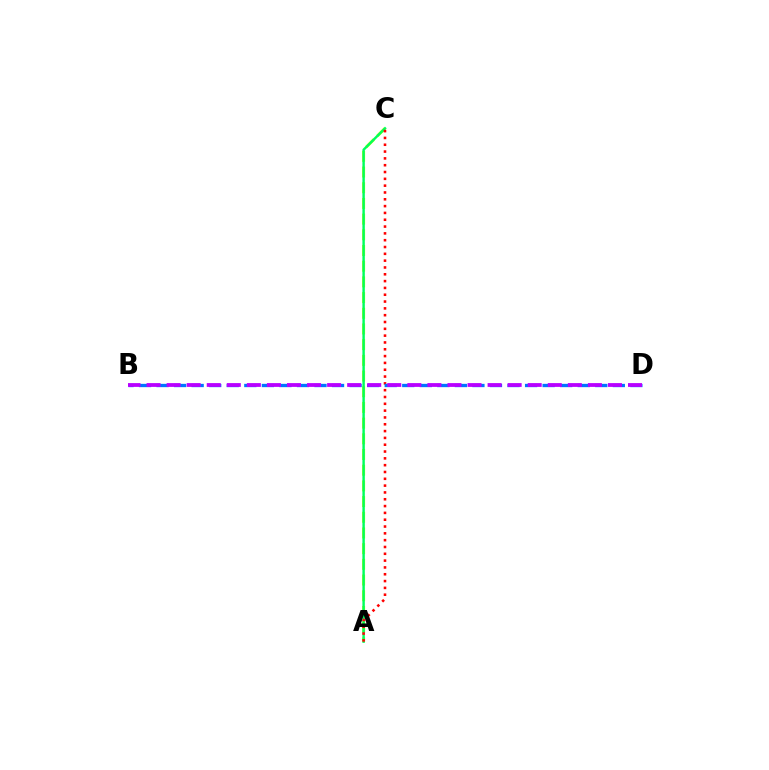{('A', 'C'): [{'color': '#d1ff00', 'line_style': 'dashed', 'thickness': 2.13}, {'color': '#00ff5c', 'line_style': 'solid', 'thickness': 1.74}, {'color': '#ff0000', 'line_style': 'dotted', 'thickness': 1.85}], ('B', 'D'): [{'color': '#0074ff', 'line_style': 'dashed', 'thickness': 2.38}, {'color': '#b900ff', 'line_style': 'dashed', 'thickness': 2.73}]}